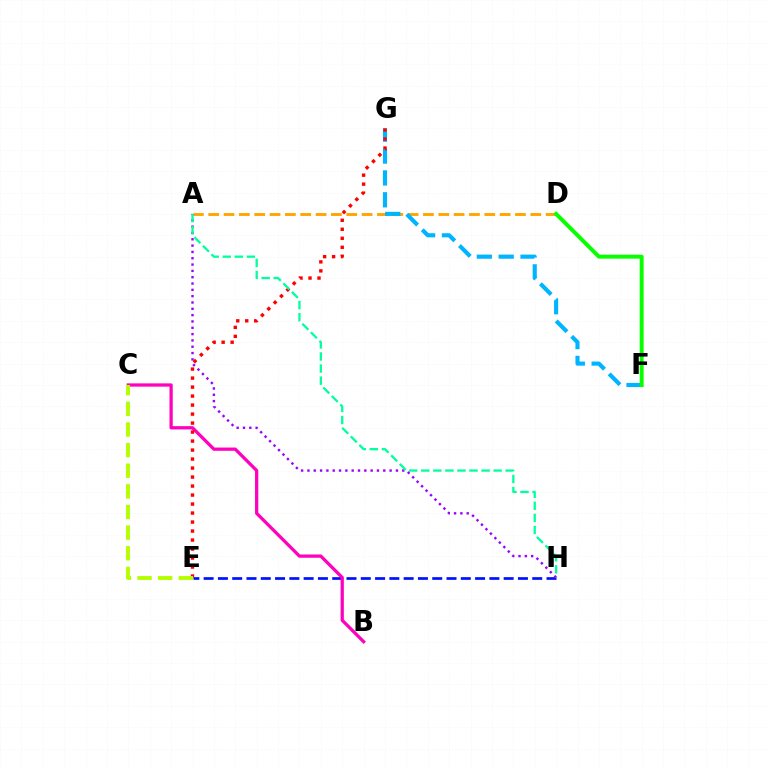{('A', 'D'): [{'color': '#ffa500', 'line_style': 'dashed', 'thickness': 2.08}], ('E', 'H'): [{'color': '#0010ff', 'line_style': 'dashed', 'thickness': 1.94}], ('B', 'C'): [{'color': '#ff00bd', 'line_style': 'solid', 'thickness': 2.34}], ('F', 'G'): [{'color': '#00b5ff', 'line_style': 'dashed', 'thickness': 2.97}], ('E', 'G'): [{'color': '#ff0000', 'line_style': 'dotted', 'thickness': 2.44}], ('A', 'H'): [{'color': '#9b00ff', 'line_style': 'dotted', 'thickness': 1.72}, {'color': '#00ff9d', 'line_style': 'dashed', 'thickness': 1.64}], ('D', 'F'): [{'color': '#08ff00', 'line_style': 'solid', 'thickness': 2.85}], ('C', 'E'): [{'color': '#b3ff00', 'line_style': 'dashed', 'thickness': 2.8}]}